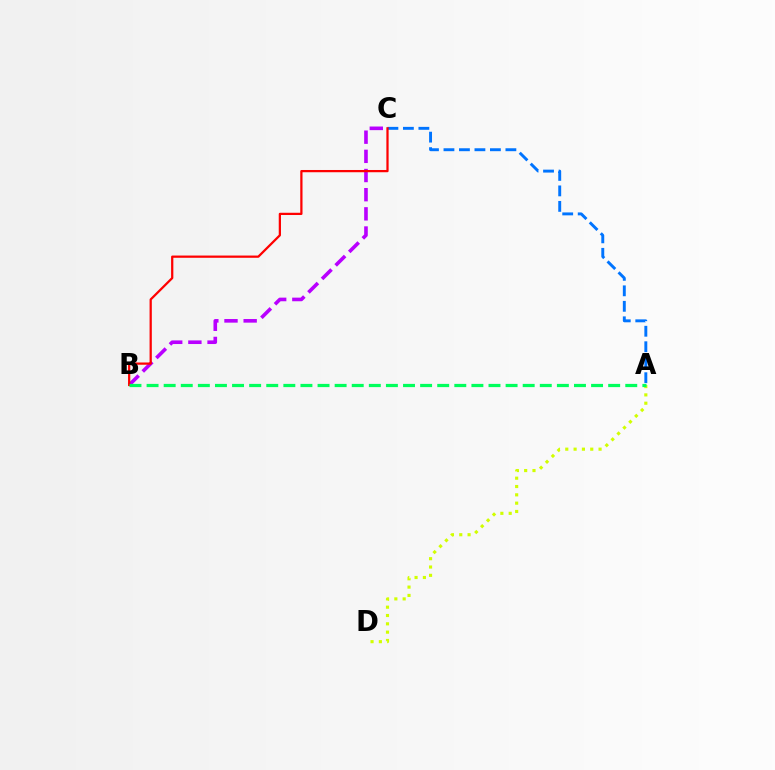{('B', 'C'): [{'color': '#b900ff', 'line_style': 'dashed', 'thickness': 2.6}, {'color': '#ff0000', 'line_style': 'solid', 'thickness': 1.62}], ('A', 'C'): [{'color': '#0074ff', 'line_style': 'dashed', 'thickness': 2.1}], ('A', 'D'): [{'color': '#d1ff00', 'line_style': 'dotted', 'thickness': 2.26}], ('A', 'B'): [{'color': '#00ff5c', 'line_style': 'dashed', 'thickness': 2.32}]}